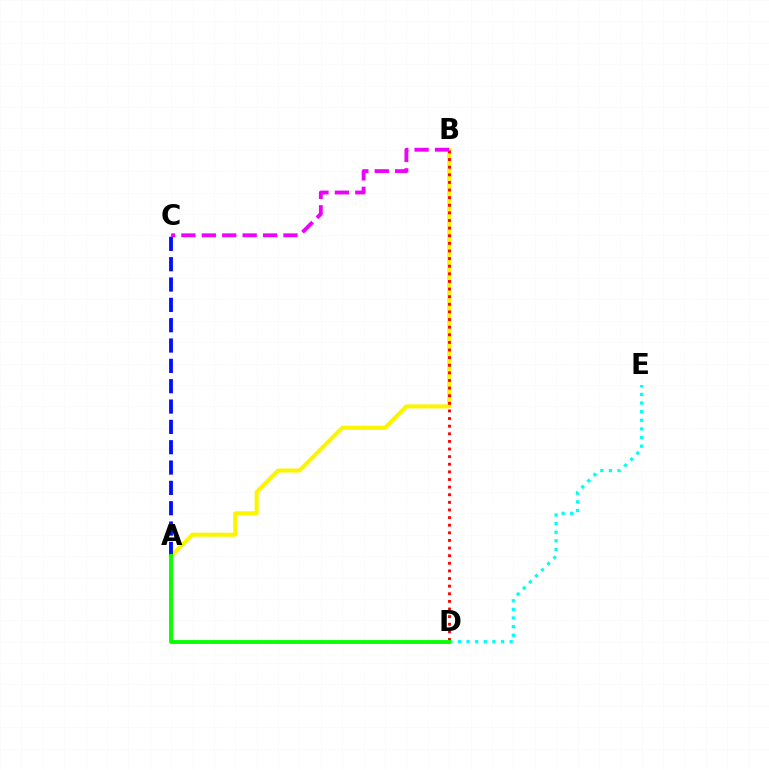{('A', 'B'): [{'color': '#fcf500', 'line_style': 'solid', 'thickness': 2.93}], ('B', 'D'): [{'color': '#ff0000', 'line_style': 'dotted', 'thickness': 2.07}], ('A', 'C'): [{'color': '#0010ff', 'line_style': 'dashed', 'thickness': 2.76}], ('D', 'E'): [{'color': '#00fff6', 'line_style': 'dotted', 'thickness': 2.34}], ('A', 'D'): [{'color': '#08ff00', 'line_style': 'solid', 'thickness': 2.78}], ('B', 'C'): [{'color': '#ee00ff', 'line_style': 'dashed', 'thickness': 2.77}]}